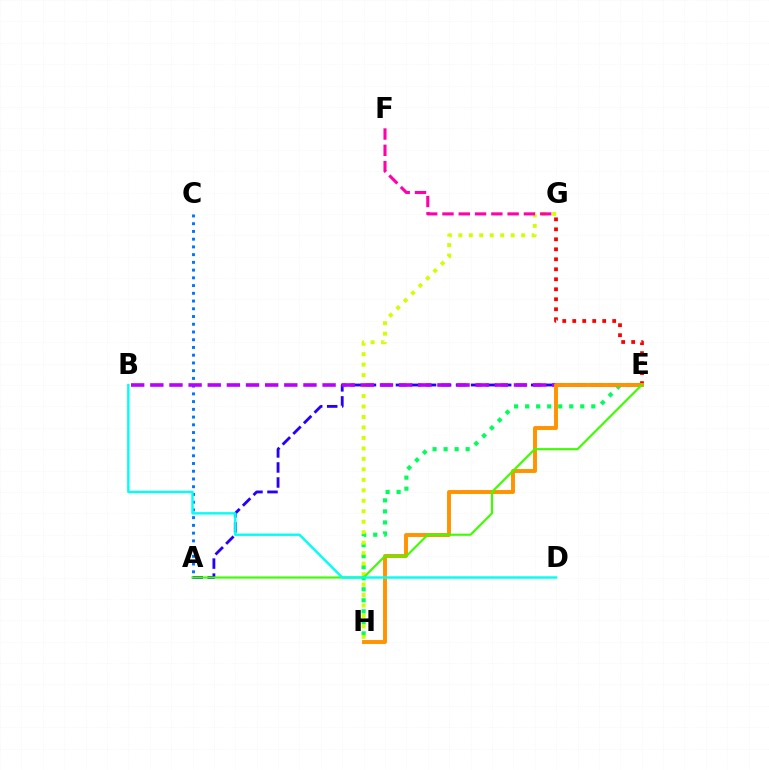{('E', 'H'): [{'color': '#00ff5c', 'line_style': 'dotted', 'thickness': 3.0}, {'color': '#ff9400', 'line_style': 'solid', 'thickness': 2.83}], ('A', 'E'): [{'color': '#2500ff', 'line_style': 'dashed', 'thickness': 2.04}, {'color': '#3dff00', 'line_style': 'solid', 'thickness': 1.55}], ('G', 'H'): [{'color': '#d1ff00', 'line_style': 'dotted', 'thickness': 2.85}], ('A', 'C'): [{'color': '#0074ff', 'line_style': 'dotted', 'thickness': 2.1}], ('E', 'G'): [{'color': '#ff0000', 'line_style': 'dotted', 'thickness': 2.71}], ('F', 'G'): [{'color': '#ff00ac', 'line_style': 'dashed', 'thickness': 2.21}], ('B', 'E'): [{'color': '#b900ff', 'line_style': 'dashed', 'thickness': 2.6}], ('B', 'D'): [{'color': '#00fff6', 'line_style': 'solid', 'thickness': 1.73}]}